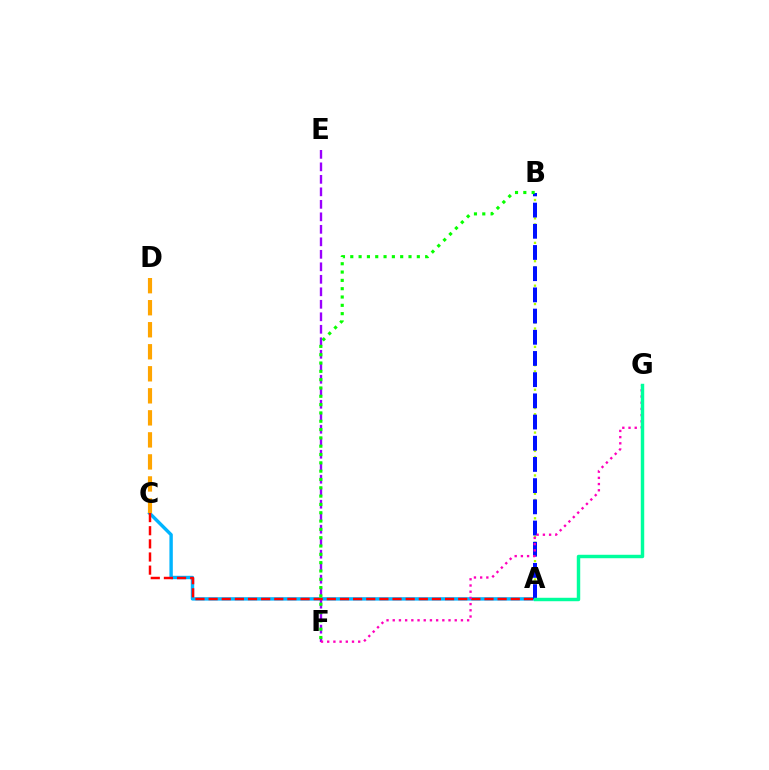{('A', 'C'): [{'color': '#00b5ff', 'line_style': 'solid', 'thickness': 2.45}, {'color': '#ff0000', 'line_style': 'dashed', 'thickness': 1.78}], ('A', 'B'): [{'color': '#b3ff00', 'line_style': 'dotted', 'thickness': 1.66}, {'color': '#0010ff', 'line_style': 'dashed', 'thickness': 2.88}], ('E', 'F'): [{'color': '#9b00ff', 'line_style': 'dashed', 'thickness': 1.7}], ('F', 'G'): [{'color': '#ff00bd', 'line_style': 'dotted', 'thickness': 1.68}], ('A', 'G'): [{'color': '#00ff9d', 'line_style': 'solid', 'thickness': 2.48}], ('B', 'F'): [{'color': '#08ff00', 'line_style': 'dotted', 'thickness': 2.26}], ('C', 'D'): [{'color': '#ffa500', 'line_style': 'dashed', 'thickness': 2.99}]}